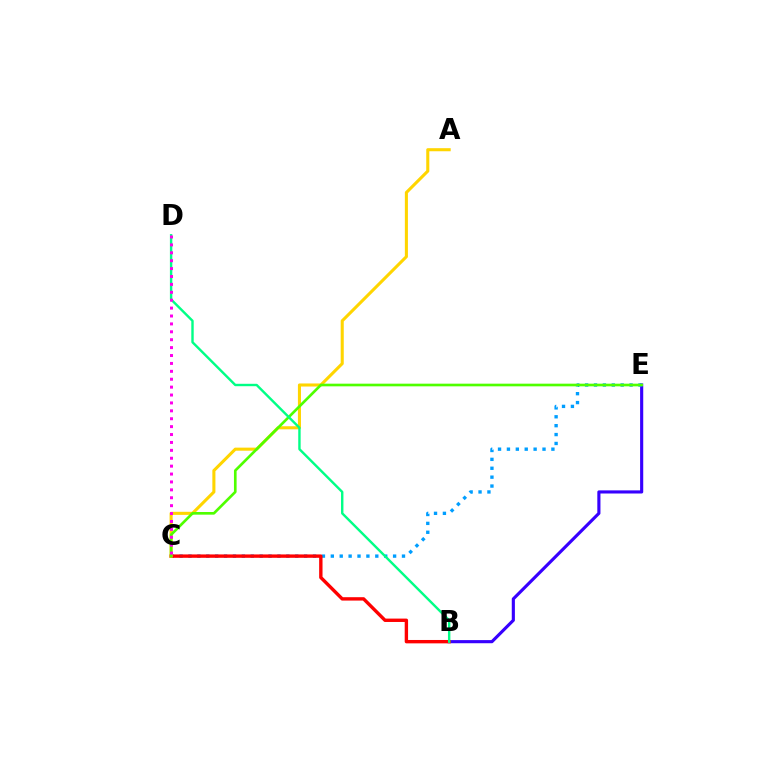{('B', 'E'): [{'color': '#3700ff', 'line_style': 'solid', 'thickness': 2.25}], ('C', 'E'): [{'color': '#009eff', 'line_style': 'dotted', 'thickness': 2.42}, {'color': '#4fff00', 'line_style': 'solid', 'thickness': 1.91}], ('B', 'C'): [{'color': '#ff0000', 'line_style': 'solid', 'thickness': 2.43}], ('A', 'C'): [{'color': '#ffd500', 'line_style': 'solid', 'thickness': 2.21}], ('B', 'D'): [{'color': '#00ff86', 'line_style': 'solid', 'thickness': 1.73}], ('C', 'D'): [{'color': '#ff00ed', 'line_style': 'dotted', 'thickness': 2.15}]}